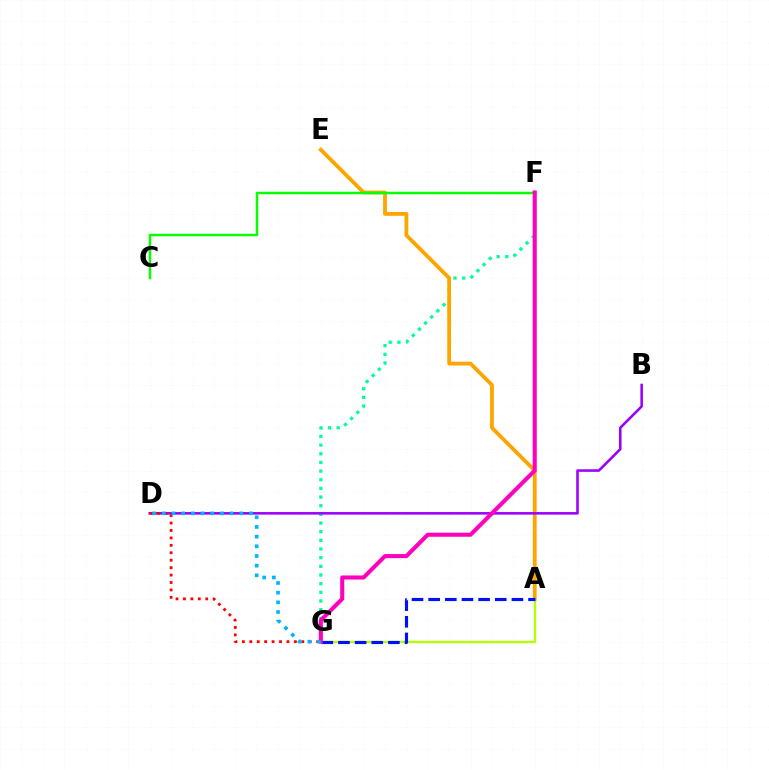{('F', 'G'): [{'color': '#00ff9d', 'line_style': 'dotted', 'thickness': 2.35}, {'color': '#ff00bd', 'line_style': 'solid', 'thickness': 2.93}], ('A', 'E'): [{'color': '#ffa500', 'line_style': 'solid', 'thickness': 2.75}], ('C', 'F'): [{'color': '#08ff00', 'line_style': 'solid', 'thickness': 1.78}], ('B', 'D'): [{'color': '#9b00ff', 'line_style': 'solid', 'thickness': 1.84}], ('A', 'G'): [{'color': '#b3ff00', 'line_style': 'solid', 'thickness': 1.68}, {'color': '#0010ff', 'line_style': 'dashed', 'thickness': 2.26}], ('D', 'G'): [{'color': '#ff0000', 'line_style': 'dotted', 'thickness': 2.02}, {'color': '#00b5ff', 'line_style': 'dotted', 'thickness': 2.63}]}